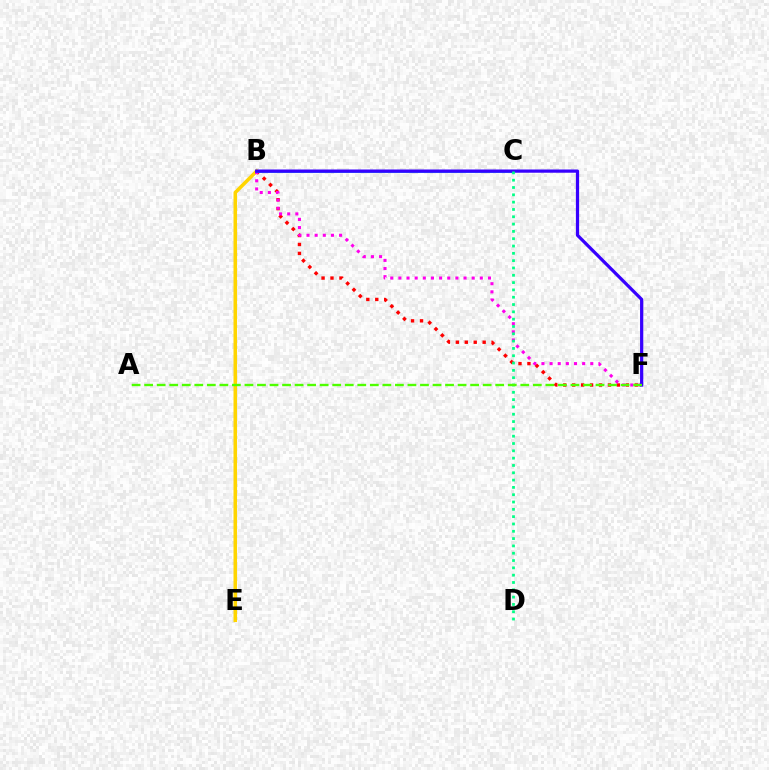{('B', 'E'): [{'color': '#ffd500', 'line_style': 'solid', 'thickness': 2.55}], ('B', 'F'): [{'color': '#ff0000', 'line_style': 'dotted', 'thickness': 2.43}, {'color': '#ff00ed', 'line_style': 'dotted', 'thickness': 2.21}, {'color': '#3700ff', 'line_style': 'solid', 'thickness': 2.33}], ('B', 'C'): [{'color': '#009eff', 'line_style': 'solid', 'thickness': 1.96}], ('C', 'D'): [{'color': '#00ff86', 'line_style': 'dotted', 'thickness': 1.99}], ('A', 'F'): [{'color': '#4fff00', 'line_style': 'dashed', 'thickness': 1.7}]}